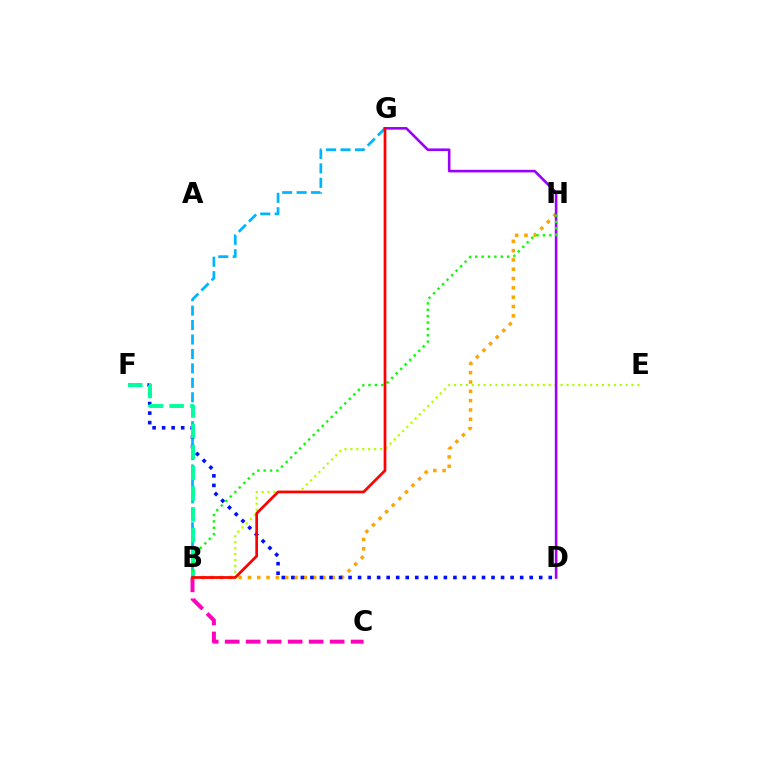{('B', 'G'): [{'color': '#00b5ff', 'line_style': 'dashed', 'thickness': 1.96}, {'color': '#ff0000', 'line_style': 'solid', 'thickness': 1.95}], ('B', 'C'): [{'color': '#ff00bd', 'line_style': 'dashed', 'thickness': 2.85}], ('B', 'E'): [{'color': '#b3ff00', 'line_style': 'dotted', 'thickness': 1.61}], ('B', 'H'): [{'color': '#ffa500', 'line_style': 'dotted', 'thickness': 2.53}, {'color': '#08ff00', 'line_style': 'dotted', 'thickness': 1.73}], ('D', 'G'): [{'color': '#9b00ff', 'line_style': 'solid', 'thickness': 1.87}], ('D', 'F'): [{'color': '#0010ff', 'line_style': 'dotted', 'thickness': 2.59}], ('B', 'F'): [{'color': '#00ff9d', 'line_style': 'dashed', 'thickness': 2.82}]}